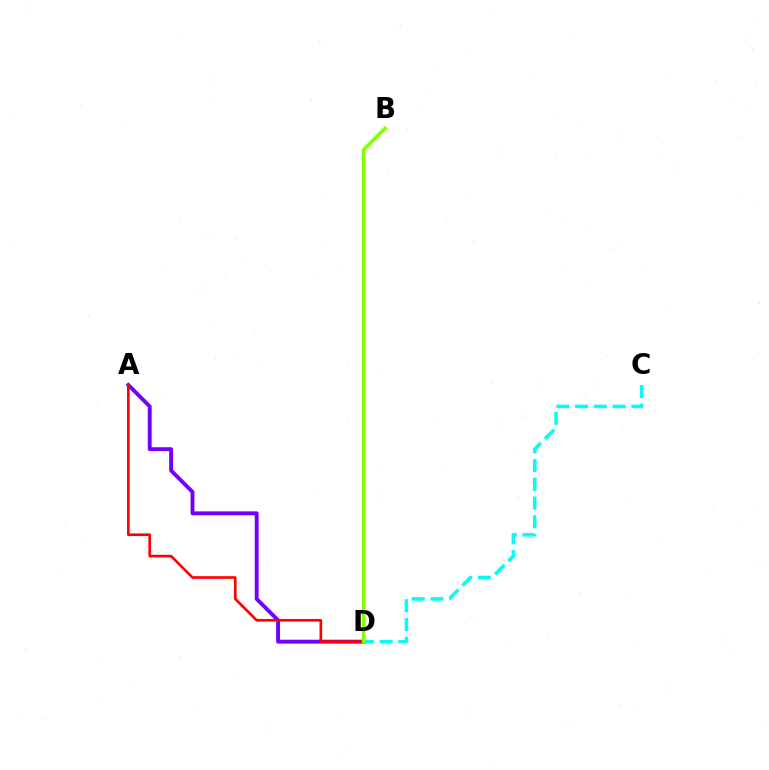{('A', 'D'): [{'color': '#7200ff', 'line_style': 'solid', 'thickness': 2.8}, {'color': '#ff0000', 'line_style': 'solid', 'thickness': 1.91}], ('C', 'D'): [{'color': '#00fff6', 'line_style': 'dashed', 'thickness': 2.54}], ('B', 'D'): [{'color': '#84ff00', 'line_style': 'solid', 'thickness': 2.55}]}